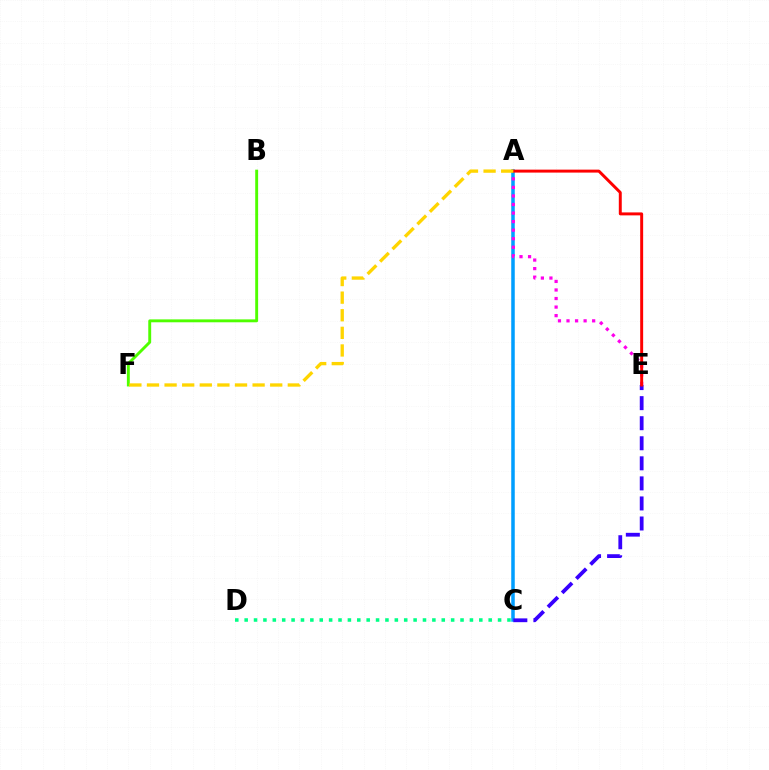{('B', 'F'): [{'color': '#4fff00', 'line_style': 'solid', 'thickness': 2.09}], ('C', 'D'): [{'color': '#00ff86', 'line_style': 'dotted', 'thickness': 2.55}], ('A', 'C'): [{'color': '#009eff', 'line_style': 'solid', 'thickness': 2.54}], ('A', 'E'): [{'color': '#ff00ed', 'line_style': 'dotted', 'thickness': 2.32}, {'color': '#ff0000', 'line_style': 'solid', 'thickness': 2.13}], ('C', 'E'): [{'color': '#3700ff', 'line_style': 'dashed', 'thickness': 2.72}], ('A', 'F'): [{'color': '#ffd500', 'line_style': 'dashed', 'thickness': 2.39}]}